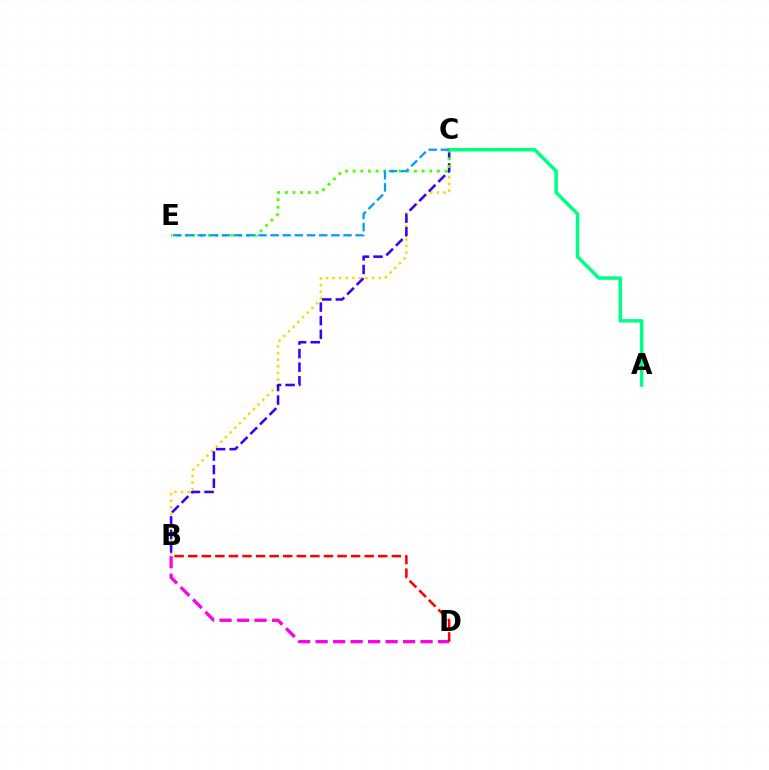{('B', 'C'): [{'color': '#ffd500', 'line_style': 'dotted', 'thickness': 1.79}, {'color': '#3700ff', 'line_style': 'dashed', 'thickness': 1.84}], ('A', 'C'): [{'color': '#00ff86', 'line_style': 'solid', 'thickness': 2.53}], ('C', 'E'): [{'color': '#4fff00', 'line_style': 'dotted', 'thickness': 2.08}, {'color': '#009eff', 'line_style': 'dashed', 'thickness': 1.65}], ('B', 'D'): [{'color': '#ff00ed', 'line_style': 'dashed', 'thickness': 2.38}, {'color': '#ff0000', 'line_style': 'dashed', 'thickness': 1.84}]}